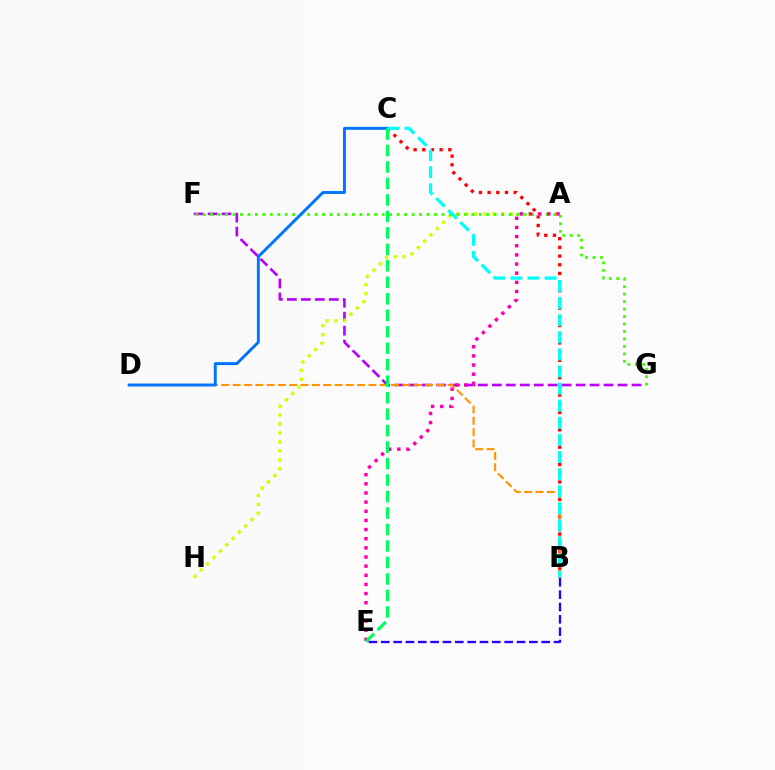{('B', 'C'): [{'color': '#ff0000', 'line_style': 'dotted', 'thickness': 2.36}, {'color': '#00fff6', 'line_style': 'dashed', 'thickness': 2.32}], ('F', 'G'): [{'color': '#b900ff', 'line_style': 'dashed', 'thickness': 1.9}, {'color': '#3dff00', 'line_style': 'dotted', 'thickness': 2.03}], ('A', 'H'): [{'color': '#d1ff00', 'line_style': 'dotted', 'thickness': 2.43}], ('B', 'D'): [{'color': '#ff9400', 'line_style': 'dashed', 'thickness': 1.54}], ('A', 'E'): [{'color': '#ff00ac', 'line_style': 'dotted', 'thickness': 2.49}], ('C', 'D'): [{'color': '#0074ff', 'line_style': 'solid', 'thickness': 2.1}], ('C', 'E'): [{'color': '#00ff5c', 'line_style': 'dashed', 'thickness': 2.24}], ('B', 'E'): [{'color': '#2500ff', 'line_style': 'dashed', 'thickness': 1.68}]}